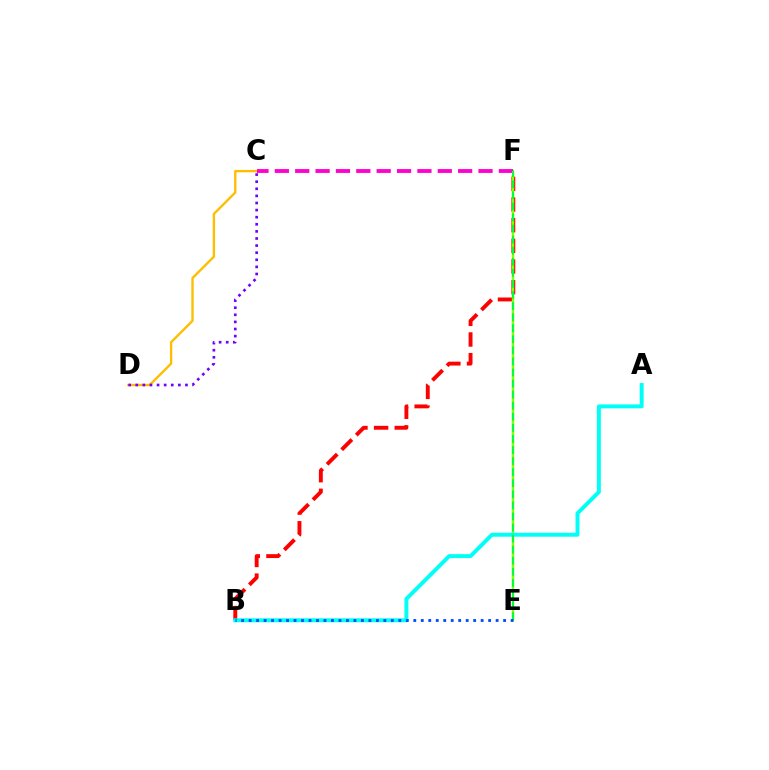{('B', 'F'): [{'color': '#ff0000', 'line_style': 'dashed', 'thickness': 2.81}], ('C', 'D'): [{'color': '#ffbd00', 'line_style': 'solid', 'thickness': 1.69}, {'color': '#7200ff', 'line_style': 'dotted', 'thickness': 1.93}], ('E', 'F'): [{'color': '#84ff00', 'line_style': 'solid', 'thickness': 1.71}, {'color': '#00ff39', 'line_style': 'dashed', 'thickness': 1.5}], ('C', 'F'): [{'color': '#ff00cf', 'line_style': 'dashed', 'thickness': 2.77}], ('A', 'B'): [{'color': '#00fff6', 'line_style': 'solid', 'thickness': 2.84}], ('B', 'E'): [{'color': '#004bff', 'line_style': 'dotted', 'thickness': 2.03}]}